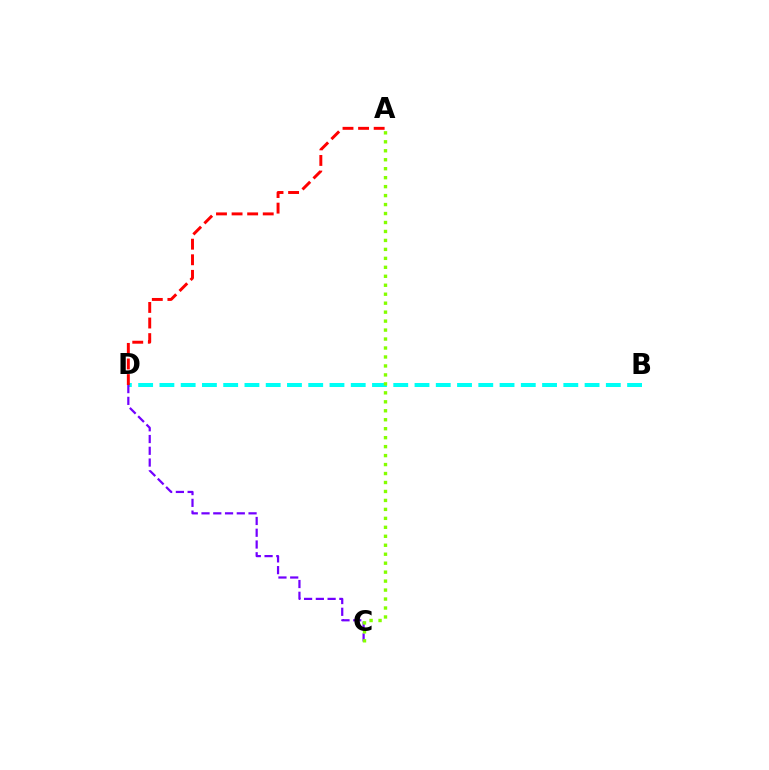{('B', 'D'): [{'color': '#00fff6', 'line_style': 'dashed', 'thickness': 2.89}], ('C', 'D'): [{'color': '#7200ff', 'line_style': 'dashed', 'thickness': 1.6}], ('A', 'C'): [{'color': '#84ff00', 'line_style': 'dotted', 'thickness': 2.44}], ('A', 'D'): [{'color': '#ff0000', 'line_style': 'dashed', 'thickness': 2.12}]}